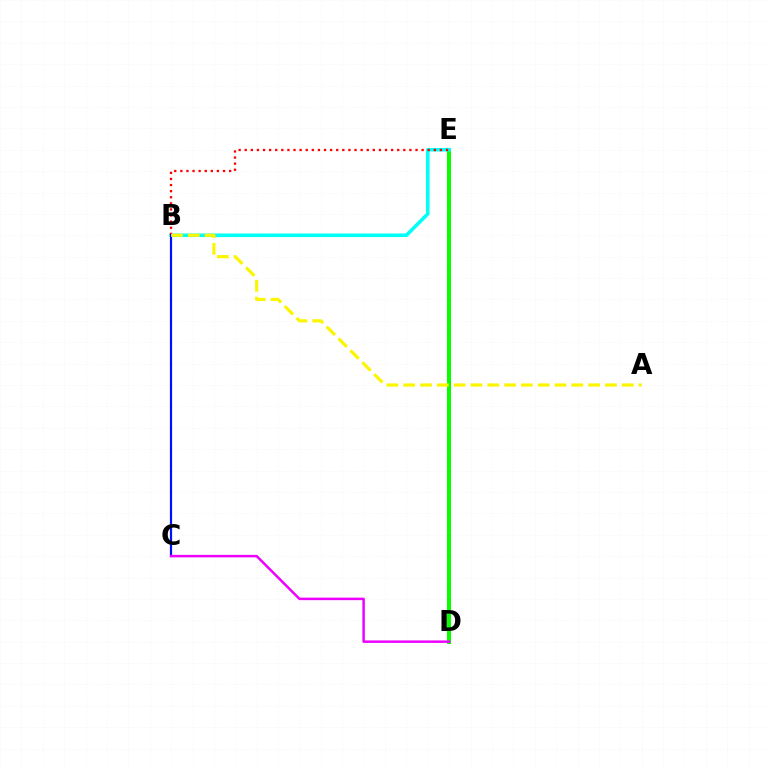{('D', 'E'): [{'color': '#08ff00', 'line_style': 'solid', 'thickness': 2.89}], ('B', 'E'): [{'color': '#00fff6', 'line_style': 'solid', 'thickness': 2.58}, {'color': '#ff0000', 'line_style': 'dotted', 'thickness': 1.66}], ('B', 'C'): [{'color': '#0010ff', 'line_style': 'solid', 'thickness': 1.58}], ('C', 'D'): [{'color': '#ee00ff', 'line_style': 'solid', 'thickness': 1.79}], ('A', 'B'): [{'color': '#fcf500', 'line_style': 'dashed', 'thickness': 2.28}]}